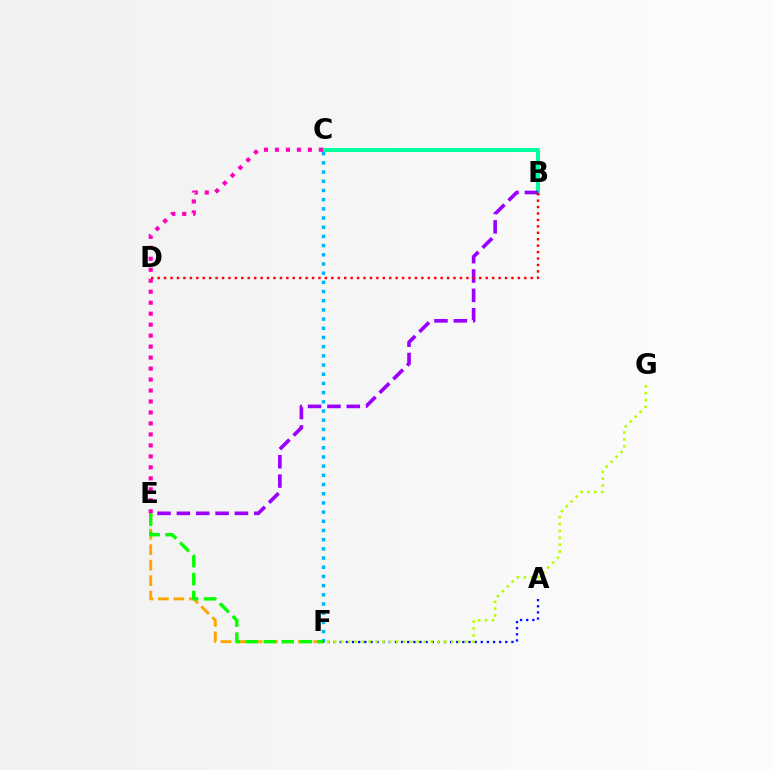{('B', 'C'): [{'color': '#00ff9d', 'line_style': 'solid', 'thickness': 2.83}], ('C', 'F'): [{'color': '#00b5ff', 'line_style': 'dotted', 'thickness': 2.5}], ('A', 'F'): [{'color': '#0010ff', 'line_style': 'dotted', 'thickness': 1.67}], ('C', 'E'): [{'color': '#ff00bd', 'line_style': 'dotted', 'thickness': 2.98}], ('E', 'F'): [{'color': '#ffa500', 'line_style': 'dashed', 'thickness': 2.1}, {'color': '#08ff00', 'line_style': 'dashed', 'thickness': 2.45}], ('B', 'E'): [{'color': '#9b00ff', 'line_style': 'dashed', 'thickness': 2.63}], ('F', 'G'): [{'color': '#b3ff00', 'line_style': 'dotted', 'thickness': 1.87}], ('B', 'D'): [{'color': '#ff0000', 'line_style': 'dotted', 'thickness': 1.75}]}